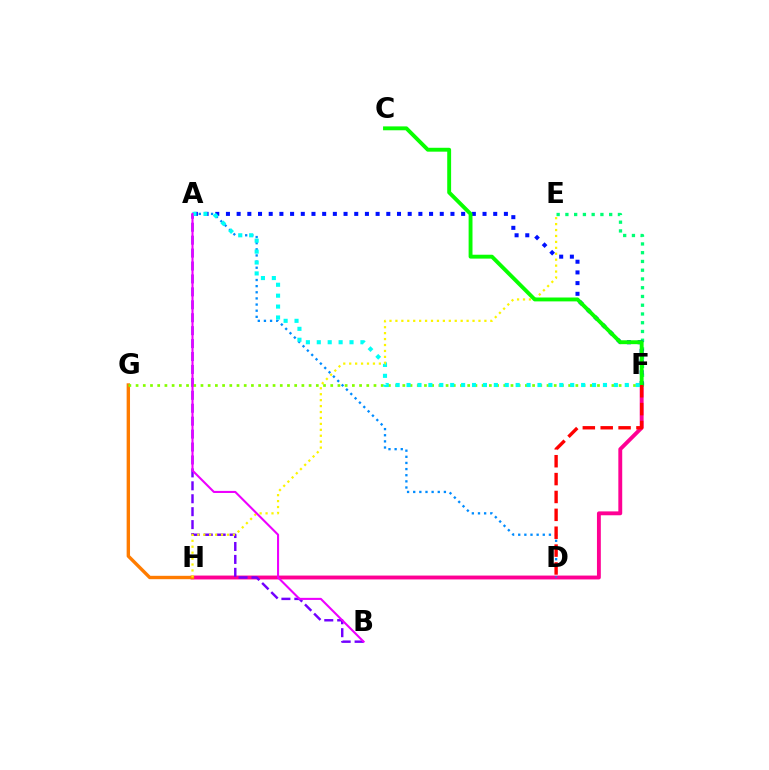{('F', 'H'): [{'color': '#ff0094', 'line_style': 'solid', 'thickness': 2.79}], ('A', 'D'): [{'color': '#008cff', 'line_style': 'dotted', 'thickness': 1.67}], ('G', 'H'): [{'color': '#ff7c00', 'line_style': 'solid', 'thickness': 2.43}], ('E', 'F'): [{'color': '#00ff74', 'line_style': 'dotted', 'thickness': 2.38}], ('A', 'B'): [{'color': '#7200ff', 'line_style': 'dashed', 'thickness': 1.76}, {'color': '#ee00ff', 'line_style': 'solid', 'thickness': 1.5}], ('A', 'F'): [{'color': '#0010ff', 'line_style': 'dotted', 'thickness': 2.9}, {'color': '#00fff6', 'line_style': 'dotted', 'thickness': 2.96}], ('F', 'G'): [{'color': '#84ff00', 'line_style': 'dotted', 'thickness': 1.96}], ('E', 'H'): [{'color': '#fcf500', 'line_style': 'dotted', 'thickness': 1.61}], ('C', 'F'): [{'color': '#08ff00', 'line_style': 'solid', 'thickness': 2.8}], ('D', 'F'): [{'color': '#ff0000', 'line_style': 'dashed', 'thickness': 2.43}]}